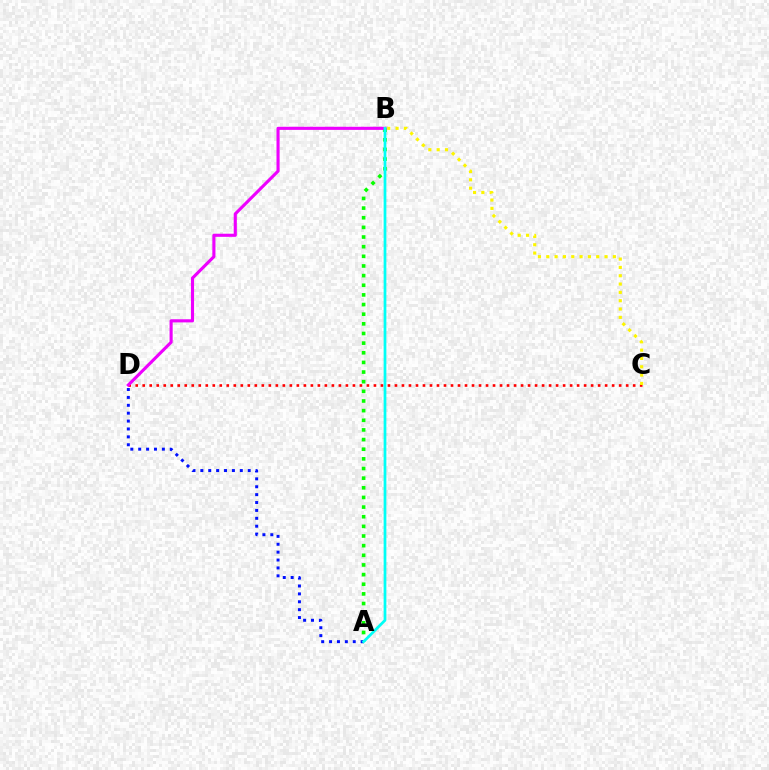{('A', 'B'): [{'color': '#08ff00', 'line_style': 'dotted', 'thickness': 2.62}, {'color': '#00fff6', 'line_style': 'solid', 'thickness': 1.97}], ('C', 'D'): [{'color': '#ff0000', 'line_style': 'dotted', 'thickness': 1.9}], ('A', 'D'): [{'color': '#0010ff', 'line_style': 'dotted', 'thickness': 2.14}], ('B', 'D'): [{'color': '#ee00ff', 'line_style': 'solid', 'thickness': 2.24}], ('B', 'C'): [{'color': '#fcf500', 'line_style': 'dotted', 'thickness': 2.26}]}